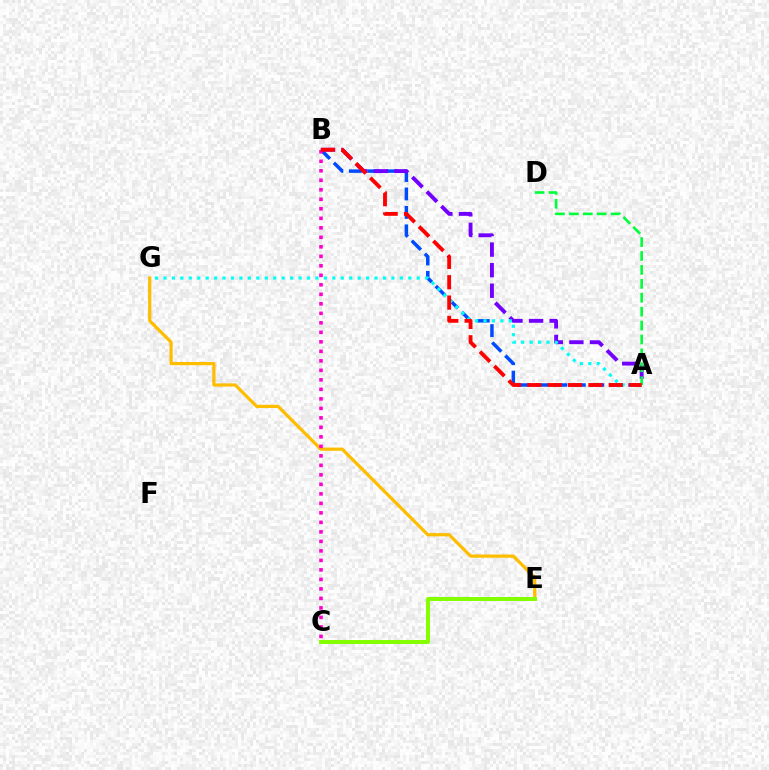{('E', 'G'): [{'color': '#ffbd00', 'line_style': 'solid', 'thickness': 2.32}], ('A', 'B'): [{'color': '#004bff', 'line_style': 'dashed', 'thickness': 2.51}, {'color': '#7200ff', 'line_style': 'dashed', 'thickness': 2.79}, {'color': '#ff0000', 'line_style': 'dashed', 'thickness': 2.77}], ('C', 'E'): [{'color': '#84ff00', 'line_style': 'solid', 'thickness': 2.86}], ('A', 'G'): [{'color': '#00fff6', 'line_style': 'dotted', 'thickness': 2.29}], ('A', 'D'): [{'color': '#00ff39', 'line_style': 'dashed', 'thickness': 1.89}], ('B', 'C'): [{'color': '#ff00cf', 'line_style': 'dotted', 'thickness': 2.58}]}